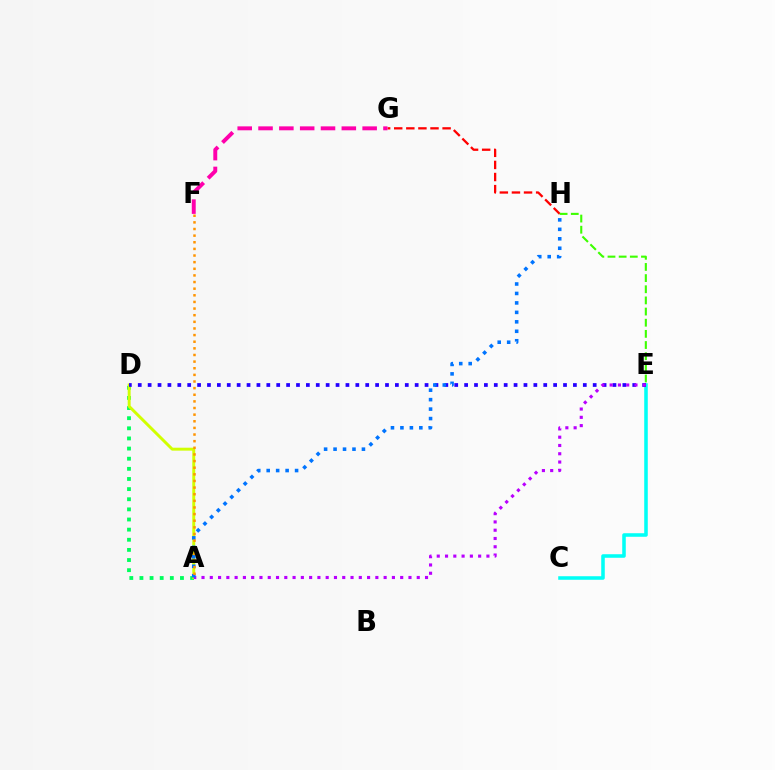{('A', 'D'): [{'color': '#00ff5c', 'line_style': 'dotted', 'thickness': 2.75}, {'color': '#d1ff00', 'line_style': 'solid', 'thickness': 2.11}], ('C', 'E'): [{'color': '#00fff6', 'line_style': 'solid', 'thickness': 2.55}], ('D', 'E'): [{'color': '#2500ff', 'line_style': 'dotted', 'thickness': 2.69}], ('G', 'H'): [{'color': '#ff0000', 'line_style': 'dashed', 'thickness': 1.64}], ('E', 'H'): [{'color': '#3dff00', 'line_style': 'dashed', 'thickness': 1.52}], ('F', 'G'): [{'color': '#ff00ac', 'line_style': 'dashed', 'thickness': 2.83}], ('A', 'E'): [{'color': '#b900ff', 'line_style': 'dotted', 'thickness': 2.25}], ('A', 'H'): [{'color': '#0074ff', 'line_style': 'dotted', 'thickness': 2.57}], ('A', 'F'): [{'color': '#ff9400', 'line_style': 'dotted', 'thickness': 1.8}]}